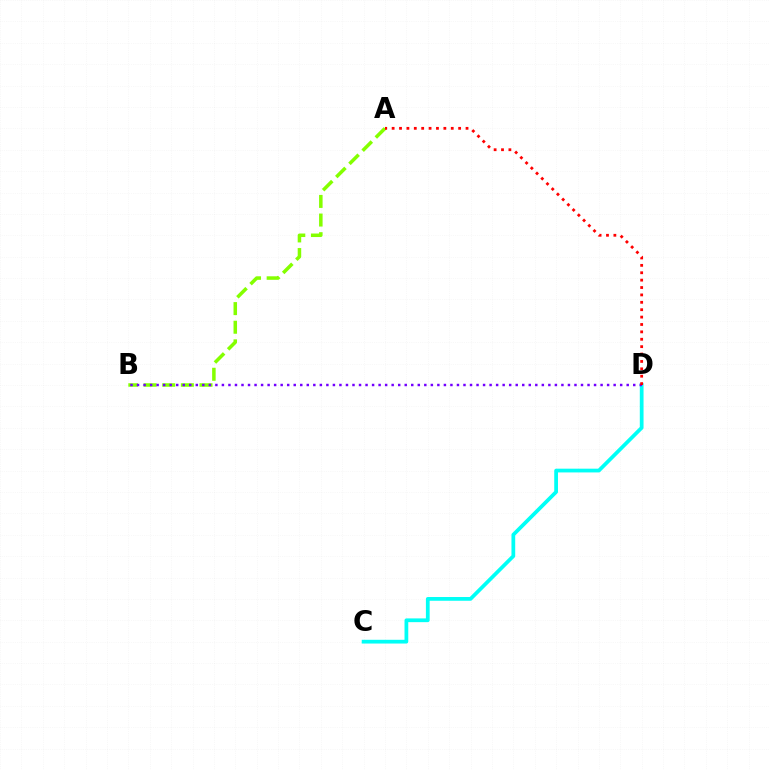{('C', 'D'): [{'color': '#00fff6', 'line_style': 'solid', 'thickness': 2.7}], ('A', 'B'): [{'color': '#84ff00', 'line_style': 'dashed', 'thickness': 2.53}], ('B', 'D'): [{'color': '#7200ff', 'line_style': 'dotted', 'thickness': 1.77}], ('A', 'D'): [{'color': '#ff0000', 'line_style': 'dotted', 'thickness': 2.01}]}